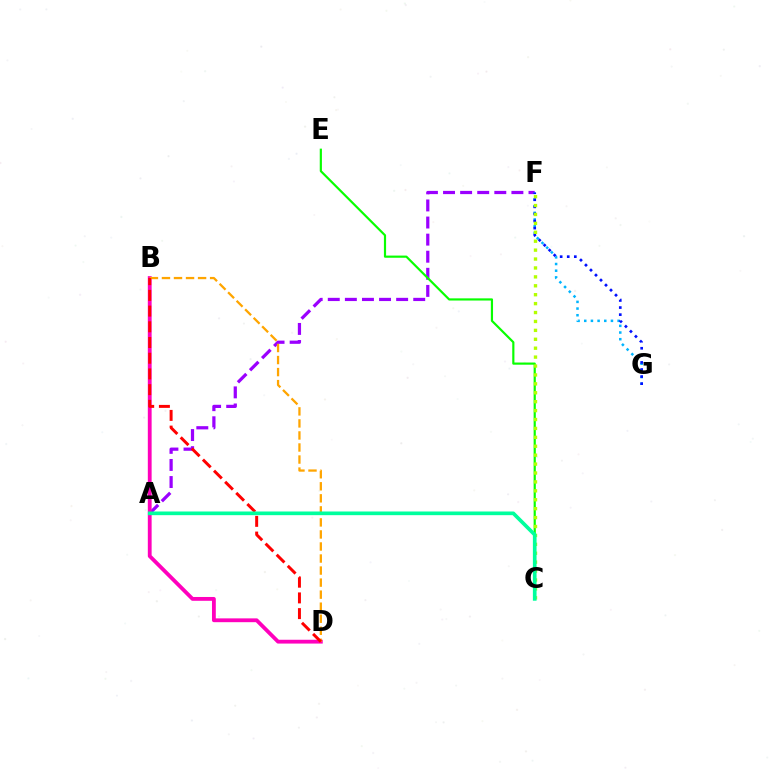{('A', 'F'): [{'color': '#9b00ff', 'line_style': 'dashed', 'thickness': 2.32}], ('F', 'G'): [{'color': '#00b5ff', 'line_style': 'dotted', 'thickness': 1.81}, {'color': '#0010ff', 'line_style': 'dotted', 'thickness': 1.92}], ('C', 'E'): [{'color': '#08ff00', 'line_style': 'solid', 'thickness': 1.57}], ('B', 'D'): [{'color': '#ff00bd', 'line_style': 'solid', 'thickness': 2.75}, {'color': '#ffa500', 'line_style': 'dashed', 'thickness': 1.64}, {'color': '#ff0000', 'line_style': 'dashed', 'thickness': 2.13}], ('C', 'F'): [{'color': '#b3ff00', 'line_style': 'dotted', 'thickness': 2.42}], ('A', 'C'): [{'color': '#00ff9d', 'line_style': 'solid', 'thickness': 2.64}]}